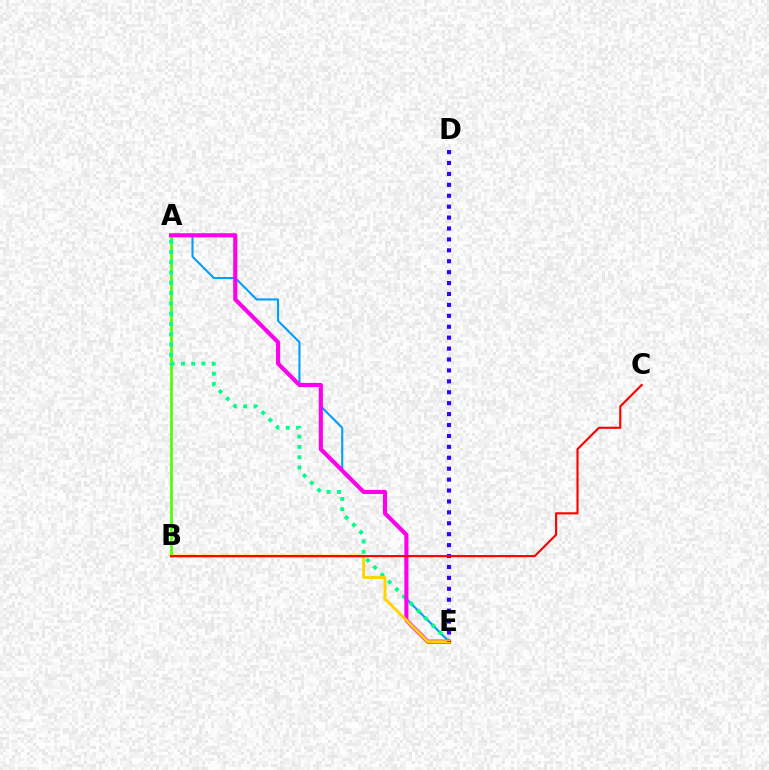{('A', 'B'): [{'color': '#4fff00', 'line_style': 'solid', 'thickness': 1.95}], ('A', 'E'): [{'color': '#009eff', 'line_style': 'solid', 'thickness': 1.5}, {'color': '#00ff86', 'line_style': 'dotted', 'thickness': 2.79}, {'color': '#ff00ed', 'line_style': 'solid', 'thickness': 2.97}], ('B', 'E'): [{'color': '#ffd500', 'line_style': 'solid', 'thickness': 2.09}], ('D', 'E'): [{'color': '#3700ff', 'line_style': 'dotted', 'thickness': 2.97}], ('B', 'C'): [{'color': '#ff0000', 'line_style': 'solid', 'thickness': 1.54}]}